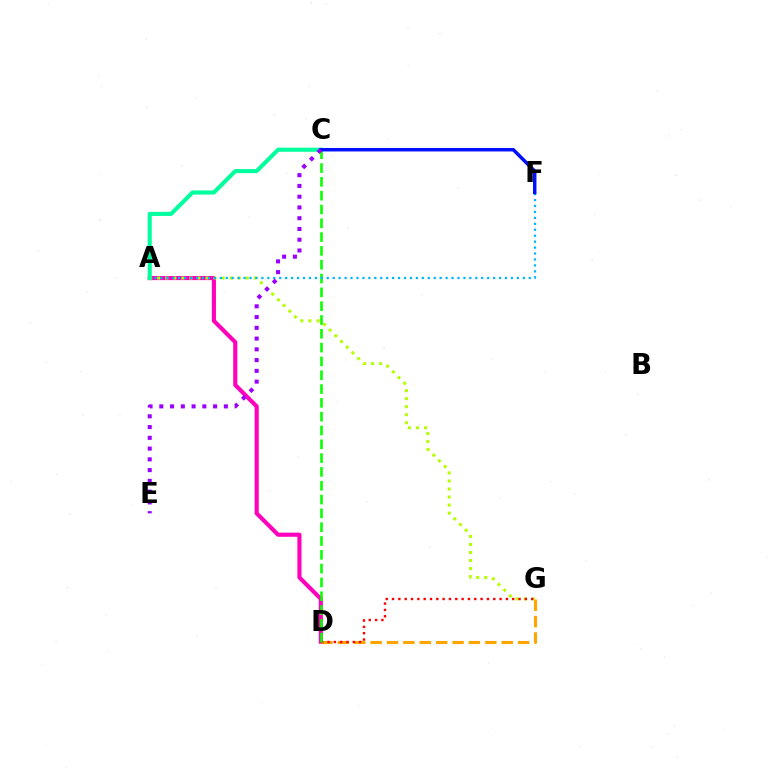{('A', 'D'): [{'color': '#ff00bd', 'line_style': 'solid', 'thickness': 2.96}], ('D', 'G'): [{'color': '#ffa500', 'line_style': 'dashed', 'thickness': 2.23}, {'color': '#ff0000', 'line_style': 'dotted', 'thickness': 1.72}], ('A', 'G'): [{'color': '#b3ff00', 'line_style': 'dotted', 'thickness': 2.18}], ('C', 'D'): [{'color': '#08ff00', 'line_style': 'dashed', 'thickness': 1.88}], ('A', 'F'): [{'color': '#00b5ff', 'line_style': 'dotted', 'thickness': 1.61}], ('A', 'C'): [{'color': '#00ff9d', 'line_style': 'solid', 'thickness': 2.95}], ('C', 'F'): [{'color': '#0010ff', 'line_style': 'solid', 'thickness': 2.49}], ('C', 'E'): [{'color': '#9b00ff', 'line_style': 'dotted', 'thickness': 2.92}]}